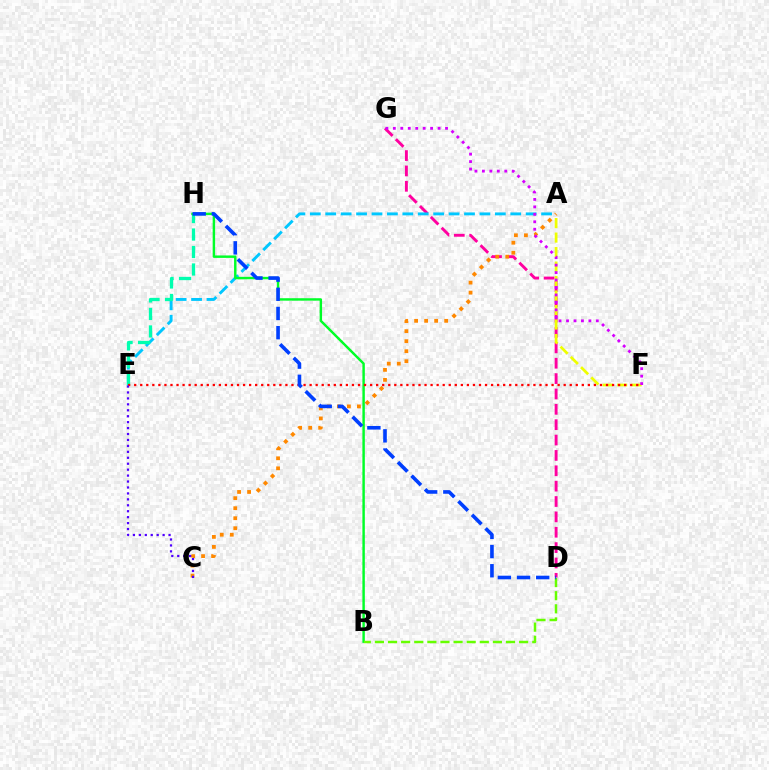{('D', 'G'): [{'color': '#ff00a0', 'line_style': 'dashed', 'thickness': 2.09}], ('A', 'E'): [{'color': '#00c7ff', 'line_style': 'dashed', 'thickness': 2.09}], ('E', 'H'): [{'color': '#00ffaf', 'line_style': 'dashed', 'thickness': 2.38}], ('B', 'H'): [{'color': '#00ff27', 'line_style': 'solid', 'thickness': 1.76}], ('A', 'F'): [{'color': '#eeff00', 'line_style': 'dashed', 'thickness': 1.97}], ('A', 'C'): [{'color': '#ff8800', 'line_style': 'dotted', 'thickness': 2.72}], ('E', 'F'): [{'color': '#ff0000', 'line_style': 'dotted', 'thickness': 1.64}], ('C', 'E'): [{'color': '#4f00ff', 'line_style': 'dotted', 'thickness': 1.61}], ('B', 'D'): [{'color': '#66ff00', 'line_style': 'dashed', 'thickness': 1.78}], ('D', 'H'): [{'color': '#003fff', 'line_style': 'dashed', 'thickness': 2.6}], ('F', 'G'): [{'color': '#d600ff', 'line_style': 'dotted', 'thickness': 2.03}]}